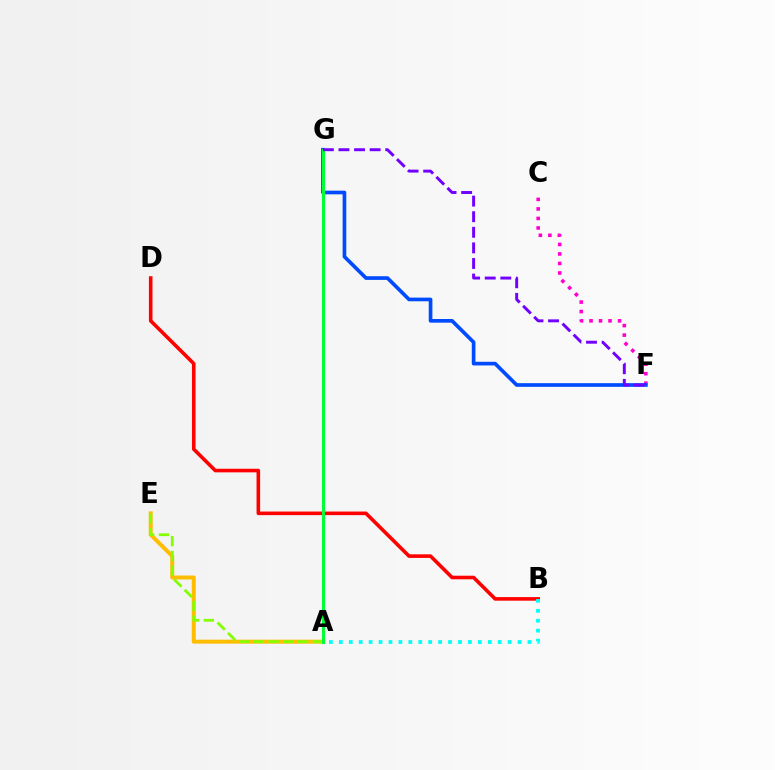{('C', 'F'): [{'color': '#ff00cf', 'line_style': 'dotted', 'thickness': 2.58}], ('F', 'G'): [{'color': '#004bff', 'line_style': 'solid', 'thickness': 2.64}, {'color': '#7200ff', 'line_style': 'dashed', 'thickness': 2.12}], ('A', 'E'): [{'color': '#ffbd00', 'line_style': 'solid', 'thickness': 2.86}, {'color': '#84ff00', 'line_style': 'dashed', 'thickness': 2.0}], ('B', 'D'): [{'color': '#ff0000', 'line_style': 'solid', 'thickness': 2.59}], ('A', 'B'): [{'color': '#00fff6', 'line_style': 'dotted', 'thickness': 2.7}], ('A', 'G'): [{'color': '#00ff39', 'line_style': 'solid', 'thickness': 2.25}]}